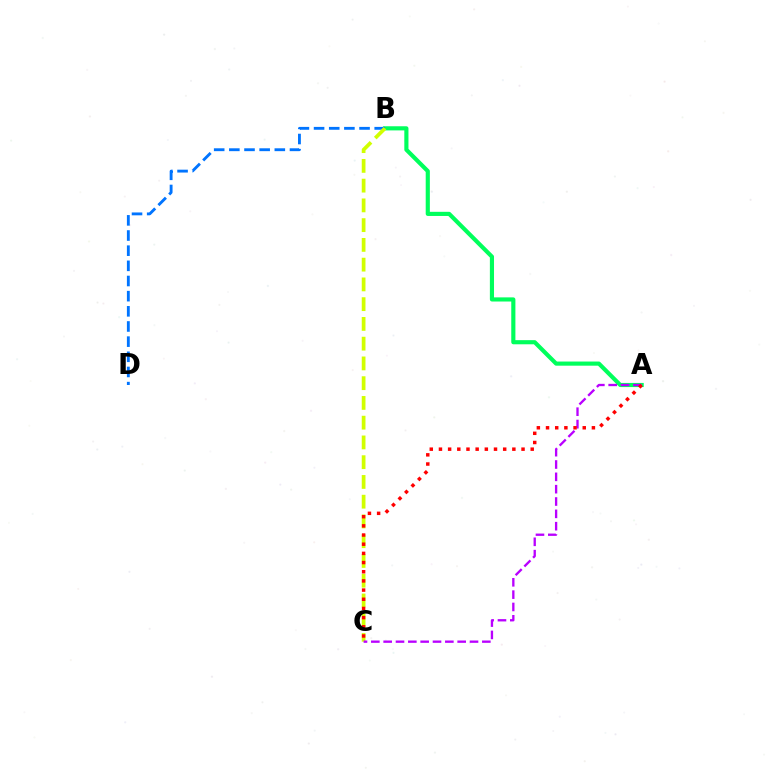{('A', 'B'): [{'color': '#00ff5c', 'line_style': 'solid', 'thickness': 2.98}], ('B', 'D'): [{'color': '#0074ff', 'line_style': 'dashed', 'thickness': 2.06}], ('B', 'C'): [{'color': '#d1ff00', 'line_style': 'dashed', 'thickness': 2.68}], ('A', 'C'): [{'color': '#b900ff', 'line_style': 'dashed', 'thickness': 1.68}, {'color': '#ff0000', 'line_style': 'dotted', 'thickness': 2.49}]}